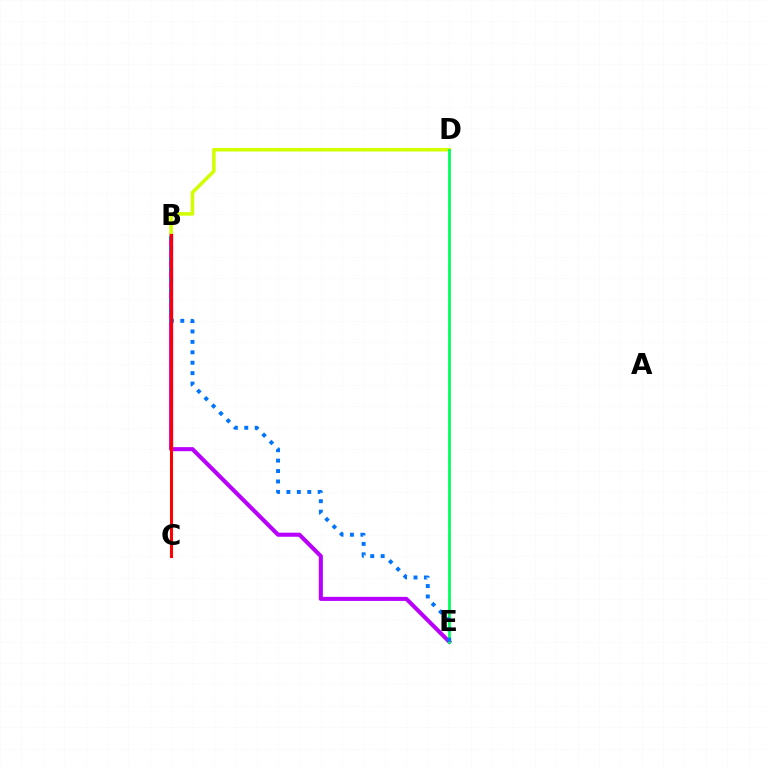{('B', 'E'): [{'color': '#b900ff', 'line_style': 'solid', 'thickness': 2.93}, {'color': '#0074ff', 'line_style': 'dotted', 'thickness': 2.83}], ('B', 'D'): [{'color': '#d1ff00', 'line_style': 'solid', 'thickness': 2.55}], ('D', 'E'): [{'color': '#00ff5c', 'line_style': 'solid', 'thickness': 1.99}], ('B', 'C'): [{'color': '#ff0000', 'line_style': 'solid', 'thickness': 2.19}]}